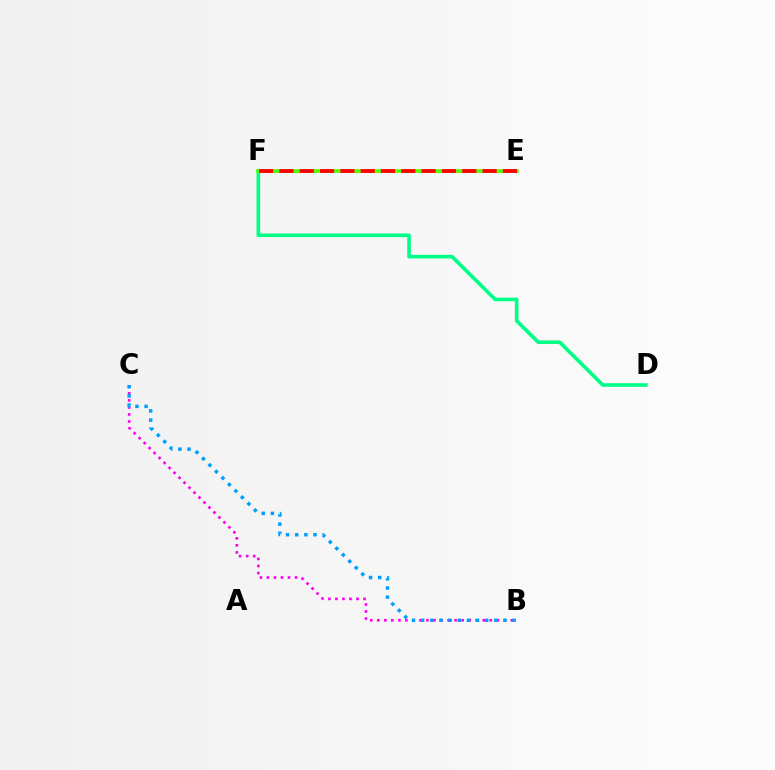{('B', 'C'): [{'color': '#ff00ed', 'line_style': 'dotted', 'thickness': 1.91}, {'color': '#009eff', 'line_style': 'dotted', 'thickness': 2.49}], ('E', 'F'): [{'color': '#3700ff', 'line_style': 'dashed', 'thickness': 2.17}, {'color': '#ffd500', 'line_style': 'dashed', 'thickness': 2.17}, {'color': '#4fff00', 'line_style': 'solid', 'thickness': 2.6}, {'color': '#ff0000', 'line_style': 'dashed', 'thickness': 2.76}], ('D', 'F'): [{'color': '#00ff86', 'line_style': 'solid', 'thickness': 2.6}]}